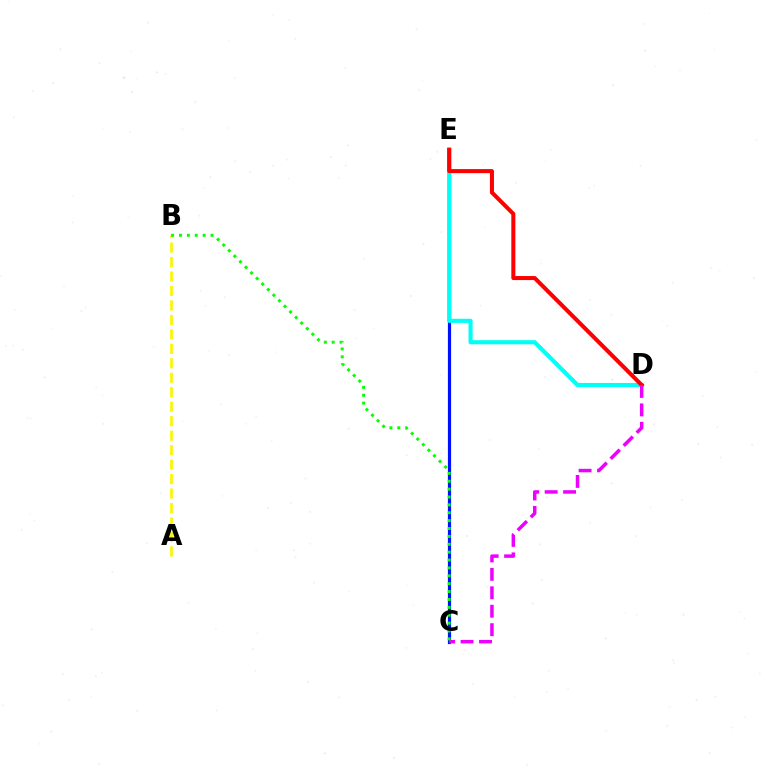{('A', 'B'): [{'color': '#fcf500', 'line_style': 'dashed', 'thickness': 1.97}], ('C', 'E'): [{'color': '#0010ff', 'line_style': 'solid', 'thickness': 2.29}], ('D', 'E'): [{'color': '#00fff6', 'line_style': 'solid', 'thickness': 2.96}, {'color': '#ff0000', 'line_style': 'solid', 'thickness': 2.91}], ('C', 'D'): [{'color': '#ee00ff', 'line_style': 'dashed', 'thickness': 2.51}], ('B', 'C'): [{'color': '#08ff00', 'line_style': 'dotted', 'thickness': 2.14}]}